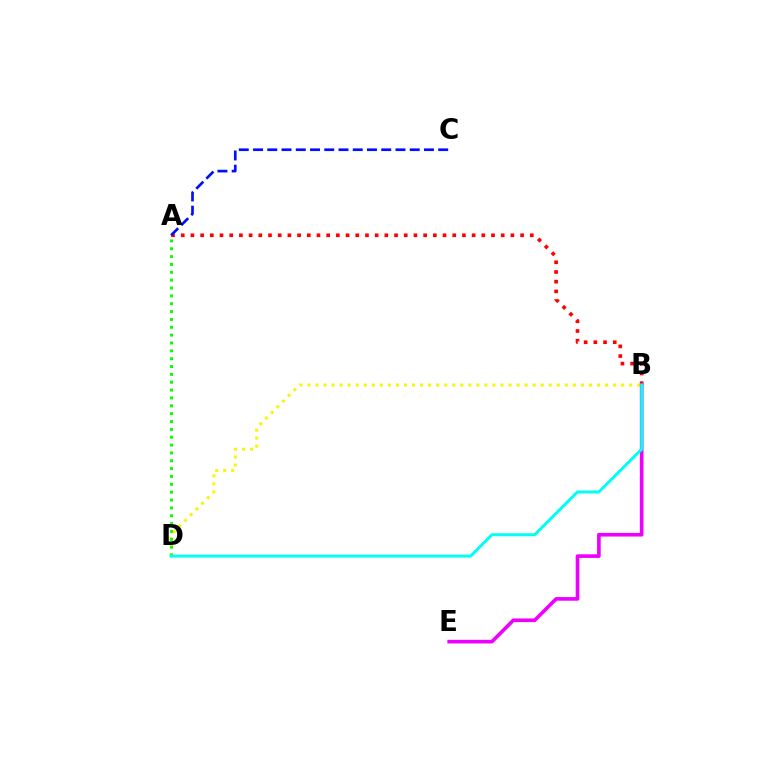{('A', 'B'): [{'color': '#ff0000', 'line_style': 'dotted', 'thickness': 2.63}], ('B', 'D'): [{'color': '#fcf500', 'line_style': 'dotted', 'thickness': 2.18}, {'color': '#00fff6', 'line_style': 'solid', 'thickness': 2.15}], ('A', 'D'): [{'color': '#08ff00', 'line_style': 'dotted', 'thickness': 2.13}], ('B', 'E'): [{'color': '#ee00ff', 'line_style': 'solid', 'thickness': 2.62}], ('A', 'C'): [{'color': '#0010ff', 'line_style': 'dashed', 'thickness': 1.94}]}